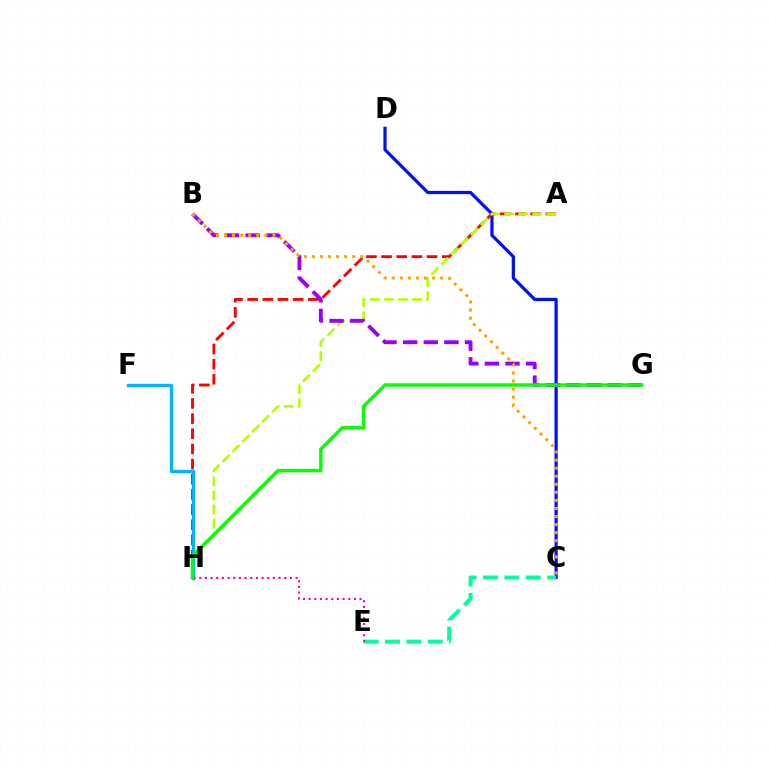{('C', 'D'): [{'color': '#0010ff', 'line_style': 'solid', 'thickness': 2.33}], ('A', 'H'): [{'color': '#ff0000', 'line_style': 'dashed', 'thickness': 2.06}, {'color': '#b3ff00', 'line_style': 'dashed', 'thickness': 1.9}], ('F', 'H'): [{'color': '#00b5ff', 'line_style': 'solid', 'thickness': 2.39}], ('B', 'G'): [{'color': '#9b00ff', 'line_style': 'dashed', 'thickness': 2.8}], ('C', 'E'): [{'color': '#00ff9d', 'line_style': 'dashed', 'thickness': 2.9}], ('B', 'C'): [{'color': '#ffa500', 'line_style': 'dotted', 'thickness': 2.19}], ('E', 'H'): [{'color': '#ff00bd', 'line_style': 'dotted', 'thickness': 1.54}], ('G', 'H'): [{'color': '#08ff00', 'line_style': 'solid', 'thickness': 2.51}]}